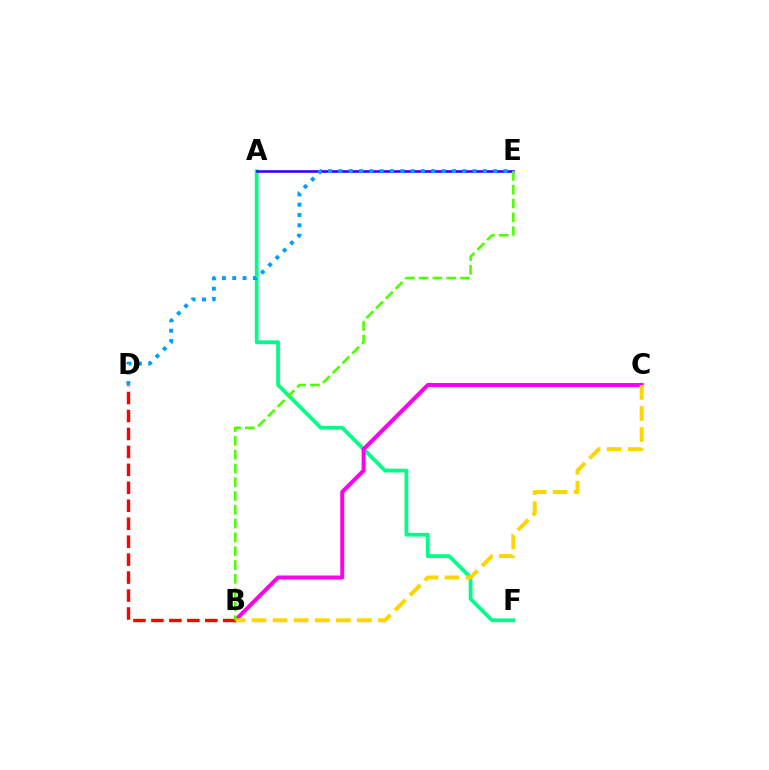{('A', 'F'): [{'color': '#00ff86', 'line_style': 'solid', 'thickness': 2.71}], ('A', 'E'): [{'color': '#3700ff', 'line_style': 'solid', 'thickness': 1.88}], ('B', 'C'): [{'color': '#ff00ed', 'line_style': 'solid', 'thickness': 2.87}, {'color': '#ffd500', 'line_style': 'dashed', 'thickness': 2.86}], ('B', 'D'): [{'color': '#ff0000', 'line_style': 'dashed', 'thickness': 2.44}], ('B', 'E'): [{'color': '#4fff00', 'line_style': 'dashed', 'thickness': 1.87}], ('D', 'E'): [{'color': '#009eff', 'line_style': 'dotted', 'thickness': 2.8}]}